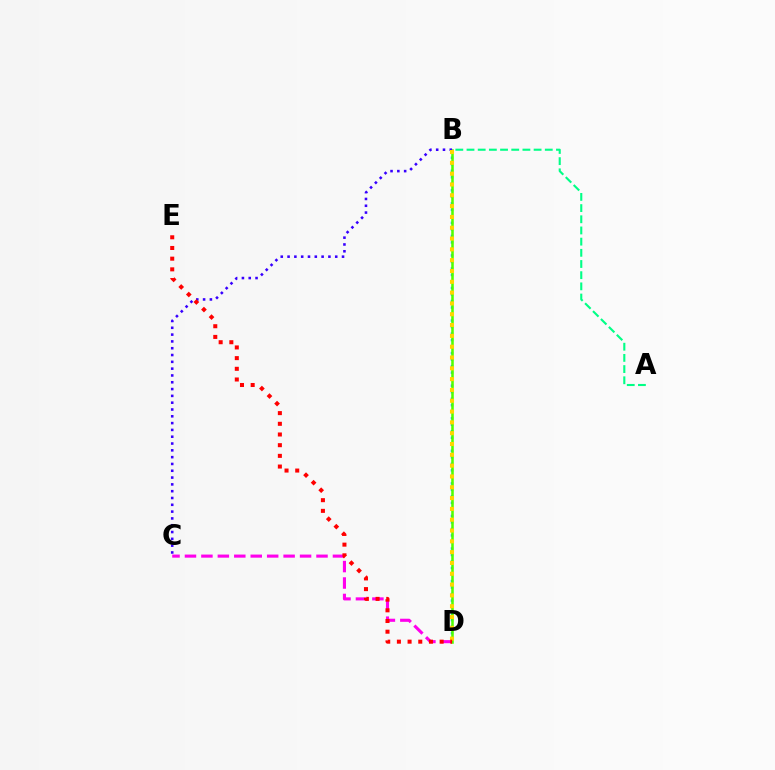{('B', 'D'): [{'color': '#009eff', 'line_style': 'dotted', 'thickness': 1.77}, {'color': '#4fff00', 'line_style': 'solid', 'thickness': 1.84}, {'color': '#ffd500', 'line_style': 'dotted', 'thickness': 2.94}], ('C', 'D'): [{'color': '#ff00ed', 'line_style': 'dashed', 'thickness': 2.23}], ('B', 'C'): [{'color': '#3700ff', 'line_style': 'dotted', 'thickness': 1.85}], ('D', 'E'): [{'color': '#ff0000', 'line_style': 'dotted', 'thickness': 2.9}], ('A', 'B'): [{'color': '#00ff86', 'line_style': 'dashed', 'thickness': 1.52}]}